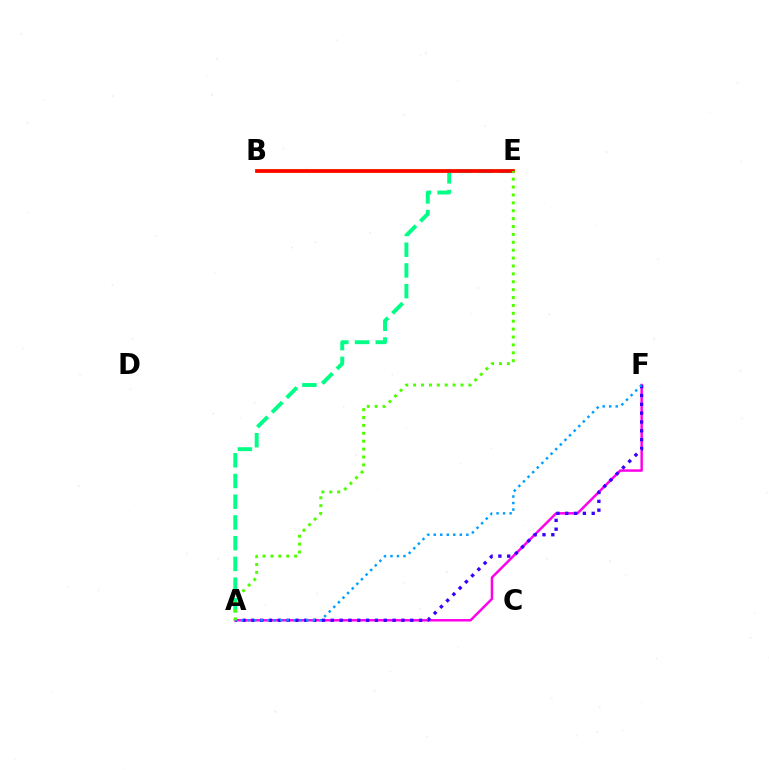{('A', 'F'): [{'color': '#ff00ed', 'line_style': 'solid', 'thickness': 1.78}, {'color': '#3700ff', 'line_style': 'dotted', 'thickness': 2.4}, {'color': '#009eff', 'line_style': 'dotted', 'thickness': 1.77}], ('B', 'E'): [{'color': '#ffd500', 'line_style': 'solid', 'thickness': 2.85}, {'color': '#ff0000', 'line_style': 'solid', 'thickness': 2.62}], ('A', 'E'): [{'color': '#00ff86', 'line_style': 'dashed', 'thickness': 2.82}, {'color': '#4fff00', 'line_style': 'dotted', 'thickness': 2.14}]}